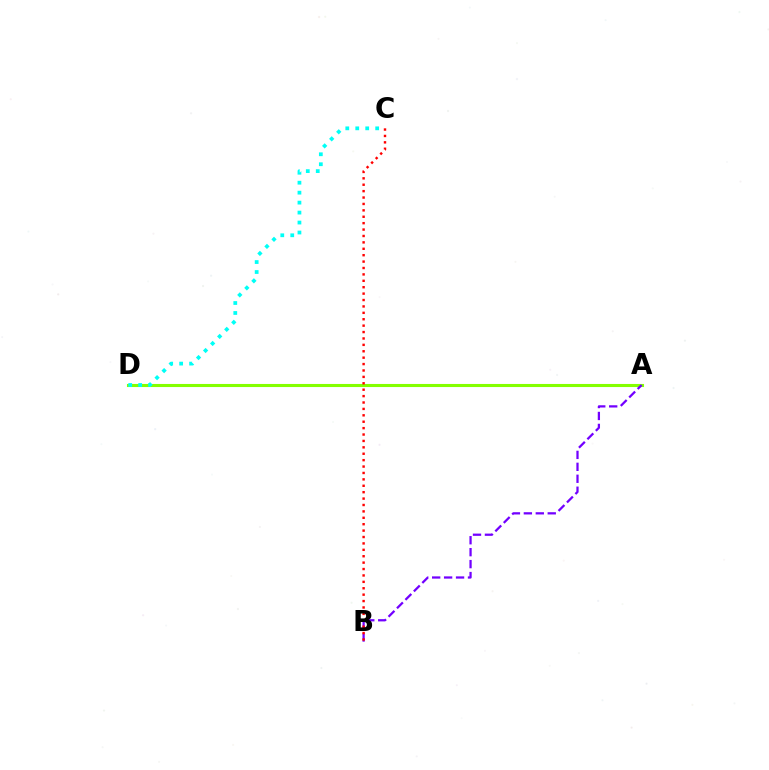{('A', 'D'): [{'color': '#84ff00', 'line_style': 'solid', 'thickness': 2.22}], ('A', 'B'): [{'color': '#7200ff', 'line_style': 'dashed', 'thickness': 1.62}], ('B', 'C'): [{'color': '#ff0000', 'line_style': 'dotted', 'thickness': 1.74}], ('C', 'D'): [{'color': '#00fff6', 'line_style': 'dotted', 'thickness': 2.71}]}